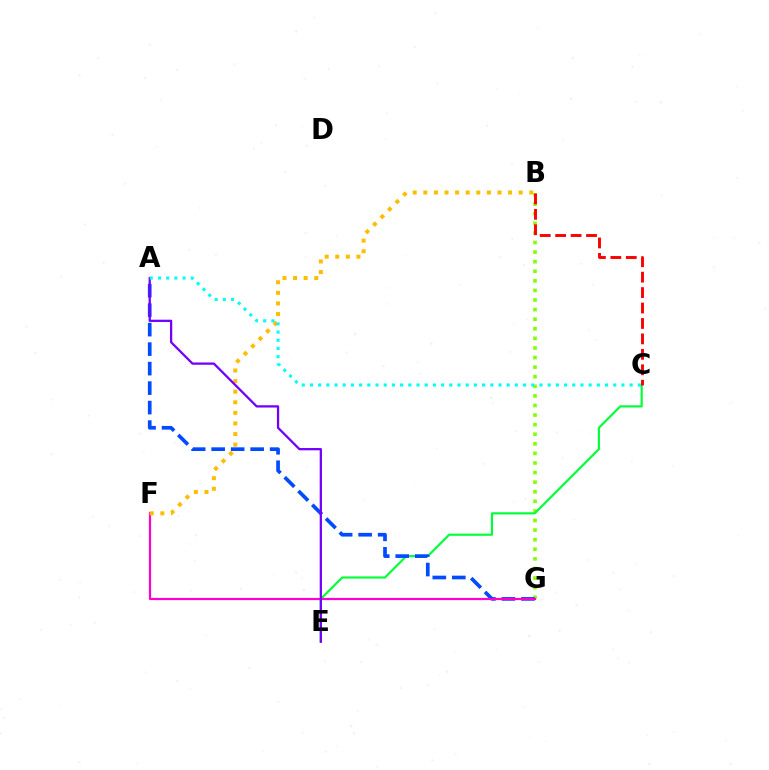{('B', 'G'): [{'color': '#84ff00', 'line_style': 'dotted', 'thickness': 2.6}], ('C', 'E'): [{'color': '#00ff39', 'line_style': 'solid', 'thickness': 1.56}], ('A', 'G'): [{'color': '#004bff', 'line_style': 'dashed', 'thickness': 2.65}], ('F', 'G'): [{'color': '#ff00cf', 'line_style': 'solid', 'thickness': 1.58}], ('B', 'F'): [{'color': '#ffbd00', 'line_style': 'dotted', 'thickness': 2.88}], ('A', 'E'): [{'color': '#7200ff', 'line_style': 'solid', 'thickness': 1.63}], ('B', 'C'): [{'color': '#ff0000', 'line_style': 'dashed', 'thickness': 2.1}], ('A', 'C'): [{'color': '#00fff6', 'line_style': 'dotted', 'thickness': 2.23}]}